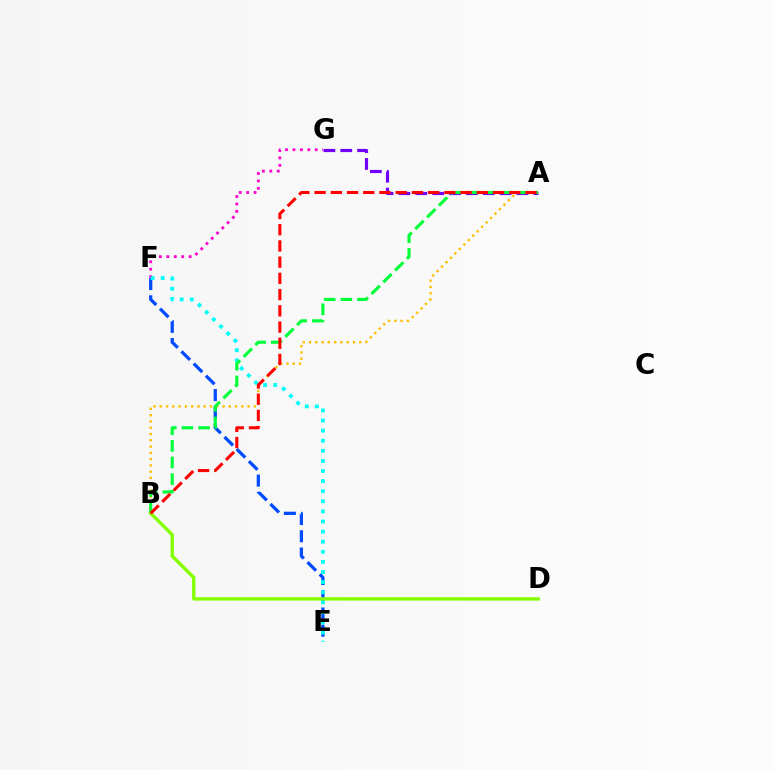{('A', 'G'): [{'color': '#7200ff', 'line_style': 'dashed', 'thickness': 2.29}], ('A', 'B'): [{'color': '#ffbd00', 'line_style': 'dotted', 'thickness': 1.71}, {'color': '#00ff39', 'line_style': 'dashed', 'thickness': 2.26}, {'color': '#ff0000', 'line_style': 'dashed', 'thickness': 2.2}], ('F', 'G'): [{'color': '#ff00cf', 'line_style': 'dotted', 'thickness': 2.02}], ('E', 'F'): [{'color': '#004bff', 'line_style': 'dashed', 'thickness': 2.34}, {'color': '#00fff6', 'line_style': 'dotted', 'thickness': 2.74}], ('B', 'D'): [{'color': '#84ff00', 'line_style': 'solid', 'thickness': 2.43}]}